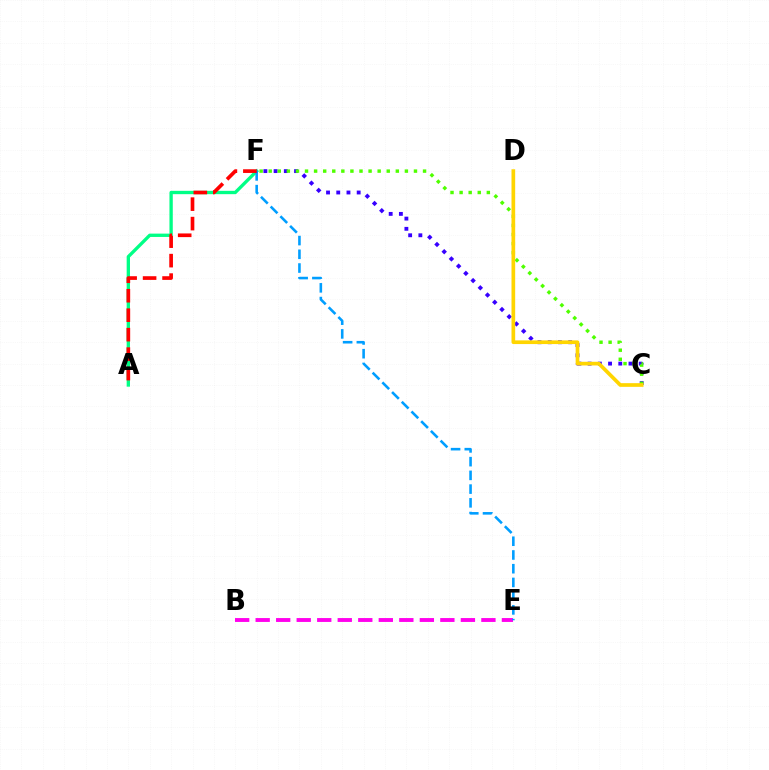{('B', 'E'): [{'color': '#ff00ed', 'line_style': 'dashed', 'thickness': 2.79}], ('A', 'F'): [{'color': '#00ff86', 'line_style': 'solid', 'thickness': 2.4}, {'color': '#ff0000', 'line_style': 'dashed', 'thickness': 2.64}], ('E', 'F'): [{'color': '#009eff', 'line_style': 'dashed', 'thickness': 1.87}], ('C', 'F'): [{'color': '#3700ff', 'line_style': 'dotted', 'thickness': 2.78}, {'color': '#4fff00', 'line_style': 'dotted', 'thickness': 2.47}], ('C', 'D'): [{'color': '#ffd500', 'line_style': 'solid', 'thickness': 2.65}]}